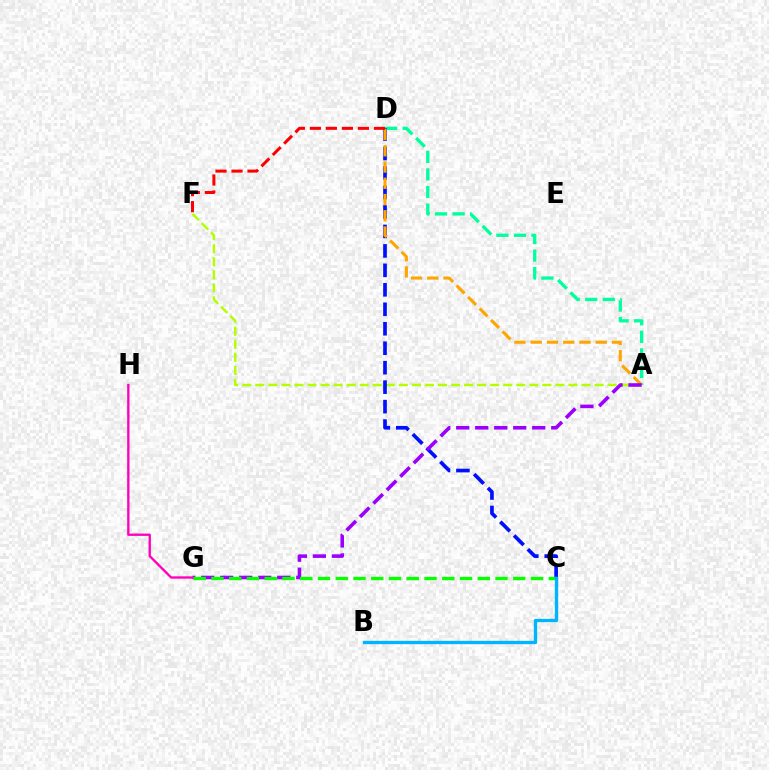{('A', 'F'): [{'color': '#b3ff00', 'line_style': 'dashed', 'thickness': 1.77}], ('A', 'D'): [{'color': '#00ff9d', 'line_style': 'dashed', 'thickness': 2.39}, {'color': '#ffa500', 'line_style': 'dashed', 'thickness': 2.21}], ('C', 'D'): [{'color': '#0010ff', 'line_style': 'dashed', 'thickness': 2.64}], ('D', 'F'): [{'color': '#ff0000', 'line_style': 'dashed', 'thickness': 2.18}], ('A', 'G'): [{'color': '#9b00ff', 'line_style': 'dashed', 'thickness': 2.58}], ('G', 'H'): [{'color': '#ff00bd', 'line_style': 'solid', 'thickness': 1.69}], ('C', 'G'): [{'color': '#08ff00', 'line_style': 'dashed', 'thickness': 2.41}], ('B', 'C'): [{'color': '#00b5ff', 'line_style': 'solid', 'thickness': 2.4}]}